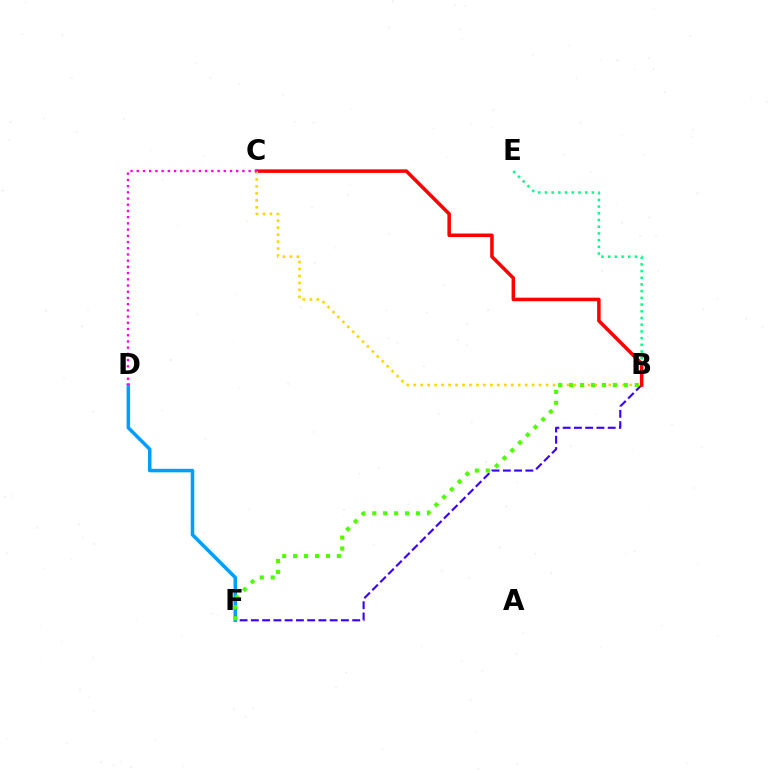{('B', 'F'): [{'color': '#3700ff', 'line_style': 'dashed', 'thickness': 1.53}, {'color': '#4fff00', 'line_style': 'dotted', 'thickness': 2.97}], ('D', 'F'): [{'color': '#009eff', 'line_style': 'solid', 'thickness': 2.54}], ('B', 'E'): [{'color': '#00ff86', 'line_style': 'dotted', 'thickness': 1.82}], ('B', 'C'): [{'color': '#ff0000', 'line_style': 'solid', 'thickness': 2.54}, {'color': '#ffd500', 'line_style': 'dotted', 'thickness': 1.89}], ('C', 'D'): [{'color': '#ff00ed', 'line_style': 'dotted', 'thickness': 1.69}]}